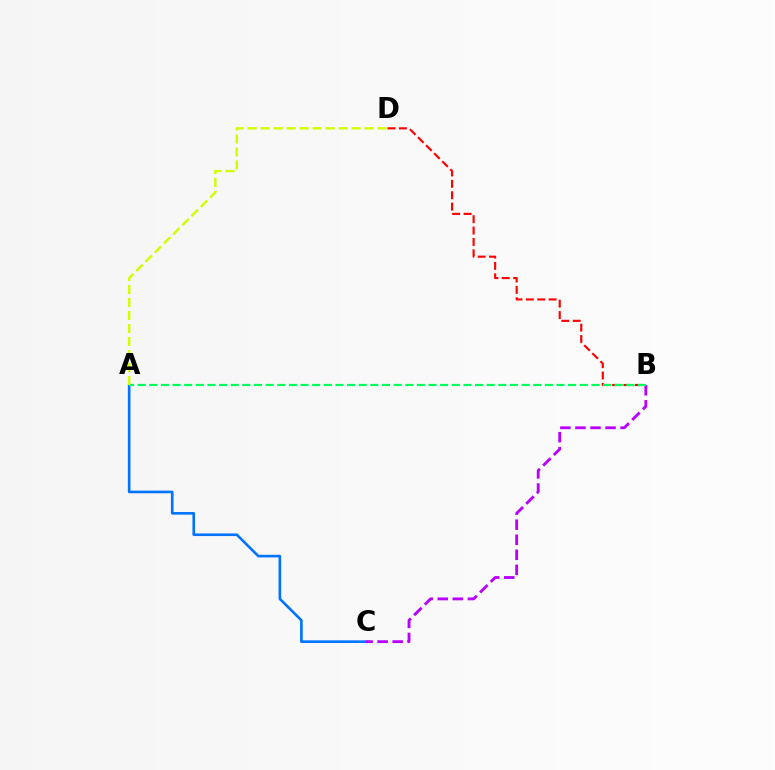{('A', 'C'): [{'color': '#0074ff', 'line_style': 'solid', 'thickness': 1.9}], ('B', 'D'): [{'color': '#ff0000', 'line_style': 'dashed', 'thickness': 1.55}], ('B', 'C'): [{'color': '#b900ff', 'line_style': 'dashed', 'thickness': 2.05}], ('A', 'B'): [{'color': '#00ff5c', 'line_style': 'dashed', 'thickness': 1.58}], ('A', 'D'): [{'color': '#d1ff00', 'line_style': 'dashed', 'thickness': 1.77}]}